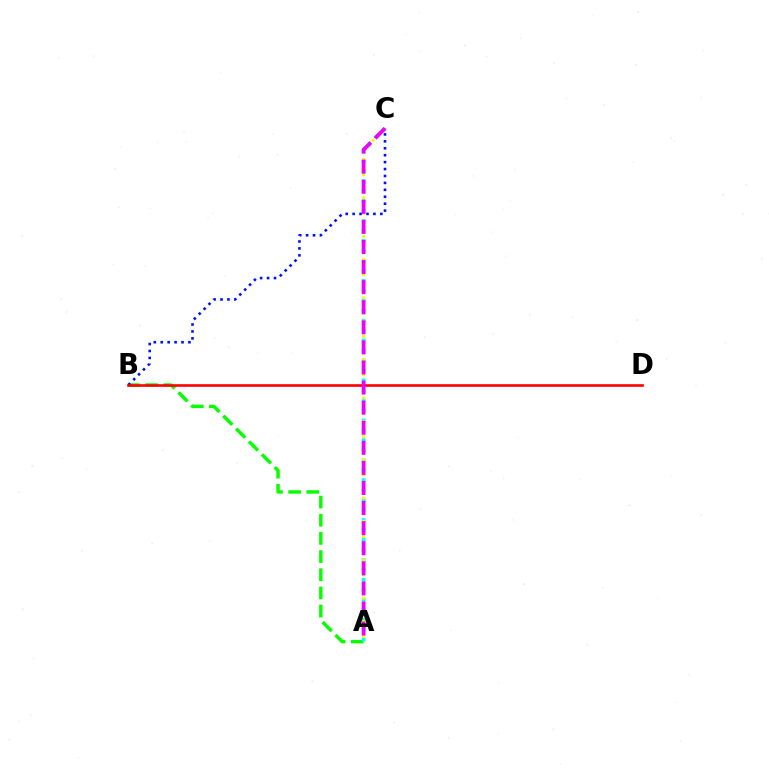{('A', 'B'): [{'color': '#08ff00', 'line_style': 'dashed', 'thickness': 2.47}], ('B', 'C'): [{'color': '#0010ff', 'line_style': 'dotted', 'thickness': 1.88}], ('A', 'C'): [{'color': '#00fff6', 'line_style': 'dotted', 'thickness': 2.71}, {'color': '#fcf500', 'line_style': 'dotted', 'thickness': 2.09}, {'color': '#ee00ff', 'line_style': 'dashed', 'thickness': 2.73}], ('B', 'D'): [{'color': '#ff0000', 'line_style': 'solid', 'thickness': 1.89}]}